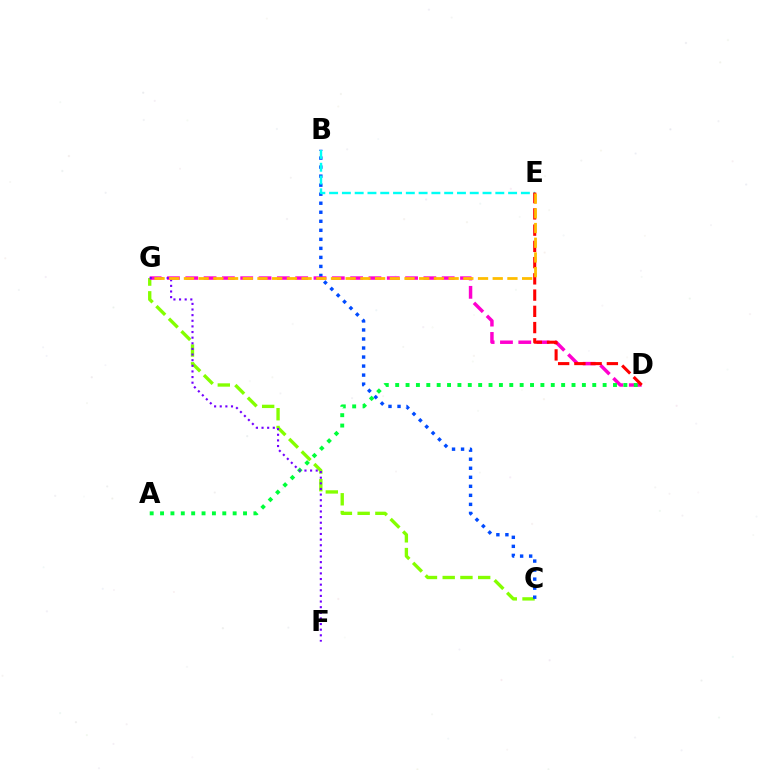{('C', 'G'): [{'color': '#84ff00', 'line_style': 'dashed', 'thickness': 2.41}], ('B', 'C'): [{'color': '#004bff', 'line_style': 'dotted', 'thickness': 2.45}], ('D', 'G'): [{'color': '#ff00cf', 'line_style': 'dashed', 'thickness': 2.49}], ('A', 'D'): [{'color': '#00ff39', 'line_style': 'dotted', 'thickness': 2.82}], ('B', 'E'): [{'color': '#00fff6', 'line_style': 'dashed', 'thickness': 1.74}], ('D', 'E'): [{'color': '#ff0000', 'line_style': 'dashed', 'thickness': 2.21}], ('F', 'G'): [{'color': '#7200ff', 'line_style': 'dotted', 'thickness': 1.53}], ('E', 'G'): [{'color': '#ffbd00', 'line_style': 'dashed', 'thickness': 2.0}]}